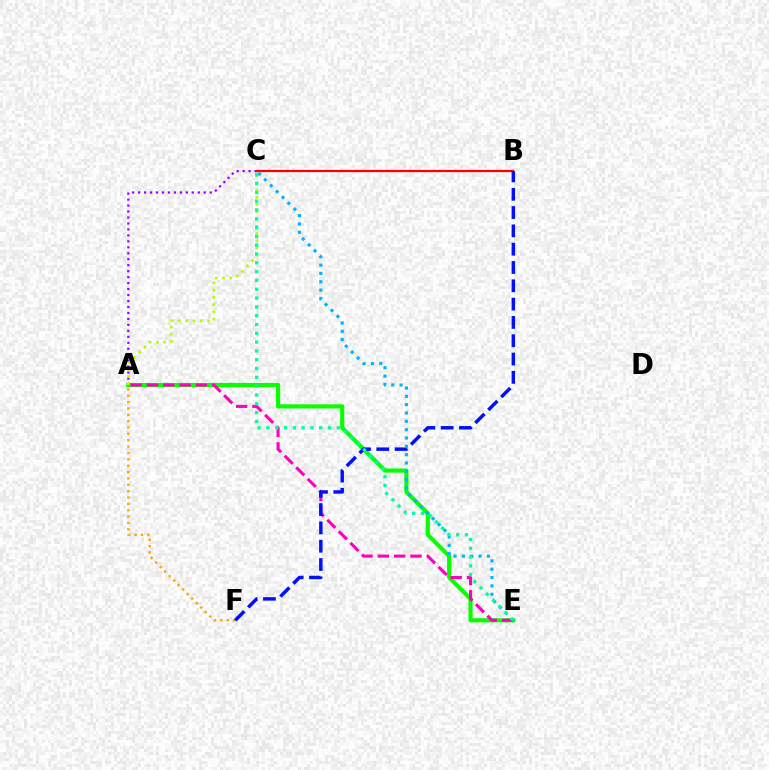{('A', 'F'): [{'color': '#ffa500', 'line_style': 'dotted', 'thickness': 1.73}], ('A', 'C'): [{'color': '#9b00ff', 'line_style': 'dotted', 'thickness': 1.62}, {'color': '#b3ff00', 'line_style': 'dotted', 'thickness': 1.97}], ('A', 'E'): [{'color': '#08ff00', 'line_style': 'solid', 'thickness': 2.99}, {'color': '#ff00bd', 'line_style': 'dashed', 'thickness': 2.22}], ('B', 'C'): [{'color': '#ff0000', 'line_style': 'solid', 'thickness': 1.61}], ('B', 'F'): [{'color': '#0010ff', 'line_style': 'dashed', 'thickness': 2.49}], ('C', 'E'): [{'color': '#00b5ff', 'line_style': 'dotted', 'thickness': 2.26}, {'color': '#00ff9d', 'line_style': 'dotted', 'thickness': 2.39}]}